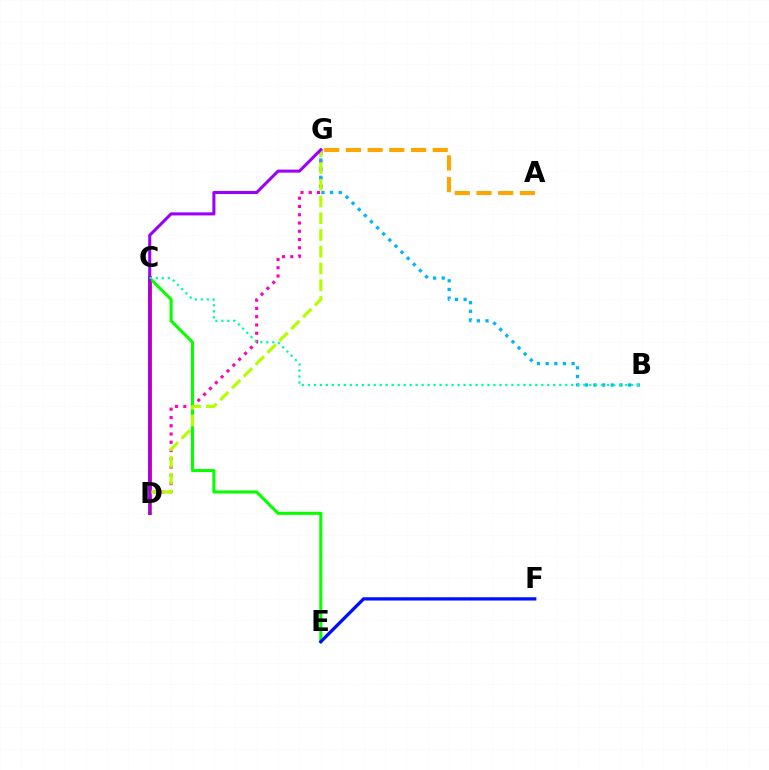{('C', 'D'): [{'color': '#ff0000', 'line_style': 'solid', 'thickness': 2.7}], ('D', 'G'): [{'color': '#ff00bd', 'line_style': 'dotted', 'thickness': 2.25}, {'color': '#b3ff00', 'line_style': 'dashed', 'thickness': 2.28}, {'color': '#9b00ff', 'line_style': 'solid', 'thickness': 2.2}], ('C', 'E'): [{'color': '#08ff00', 'line_style': 'solid', 'thickness': 2.21}], ('B', 'G'): [{'color': '#00b5ff', 'line_style': 'dotted', 'thickness': 2.35}], ('E', 'F'): [{'color': '#0010ff', 'line_style': 'solid', 'thickness': 2.36}], ('B', 'C'): [{'color': '#00ff9d', 'line_style': 'dotted', 'thickness': 1.63}], ('A', 'G'): [{'color': '#ffa500', 'line_style': 'dashed', 'thickness': 2.95}]}